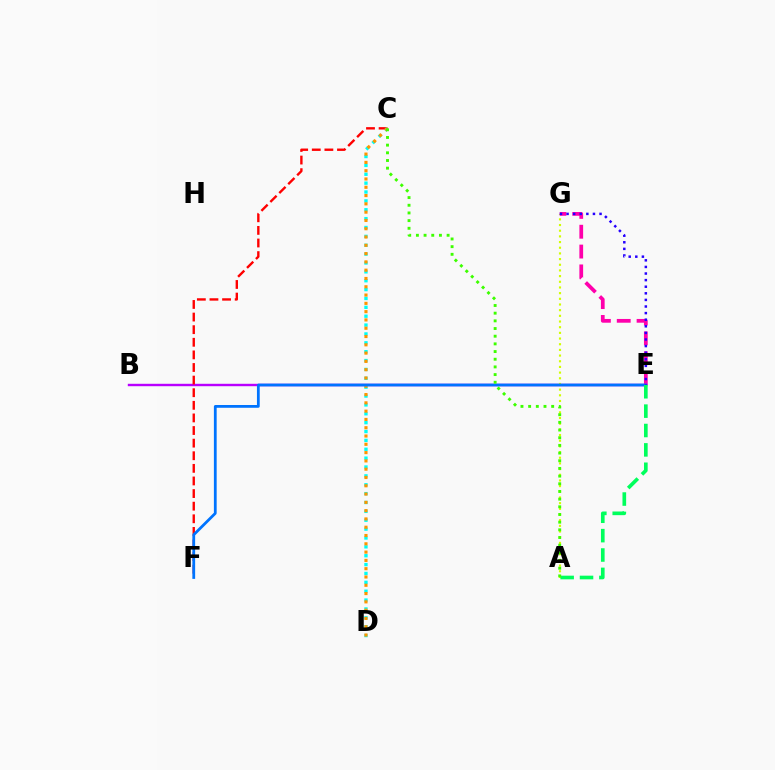{('B', 'E'): [{'color': '#b900ff', 'line_style': 'solid', 'thickness': 1.74}], ('C', 'F'): [{'color': '#ff0000', 'line_style': 'dashed', 'thickness': 1.71}], ('C', 'D'): [{'color': '#00fff6', 'line_style': 'dotted', 'thickness': 2.41}, {'color': '#ff9400', 'line_style': 'dotted', 'thickness': 2.25}], ('A', 'G'): [{'color': '#d1ff00', 'line_style': 'dotted', 'thickness': 1.54}], ('E', 'G'): [{'color': '#ff00ac', 'line_style': 'dashed', 'thickness': 2.69}, {'color': '#2500ff', 'line_style': 'dotted', 'thickness': 1.79}], ('E', 'F'): [{'color': '#0074ff', 'line_style': 'solid', 'thickness': 2.0}], ('A', 'E'): [{'color': '#00ff5c', 'line_style': 'dashed', 'thickness': 2.63}], ('A', 'C'): [{'color': '#3dff00', 'line_style': 'dotted', 'thickness': 2.09}]}